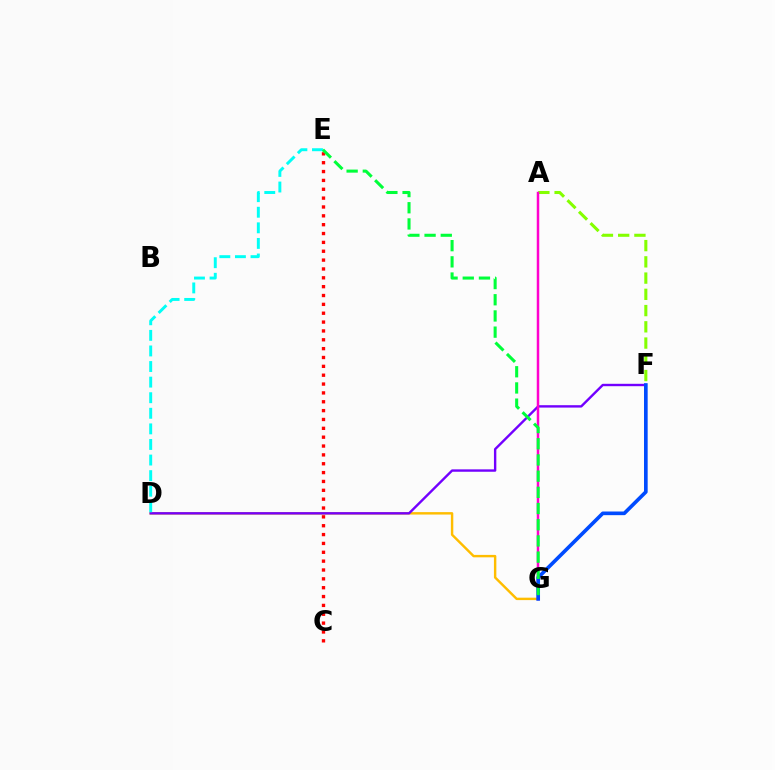{('D', 'G'): [{'color': '#ffbd00', 'line_style': 'solid', 'thickness': 1.75}], ('D', 'F'): [{'color': '#7200ff', 'line_style': 'solid', 'thickness': 1.72}], ('A', 'F'): [{'color': '#84ff00', 'line_style': 'dashed', 'thickness': 2.21}], ('C', 'E'): [{'color': '#ff0000', 'line_style': 'dotted', 'thickness': 2.41}], ('D', 'E'): [{'color': '#00fff6', 'line_style': 'dashed', 'thickness': 2.12}], ('A', 'G'): [{'color': '#ff00cf', 'line_style': 'solid', 'thickness': 1.79}], ('F', 'G'): [{'color': '#004bff', 'line_style': 'solid', 'thickness': 2.63}], ('E', 'G'): [{'color': '#00ff39', 'line_style': 'dashed', 'thickness': 2.2}]}